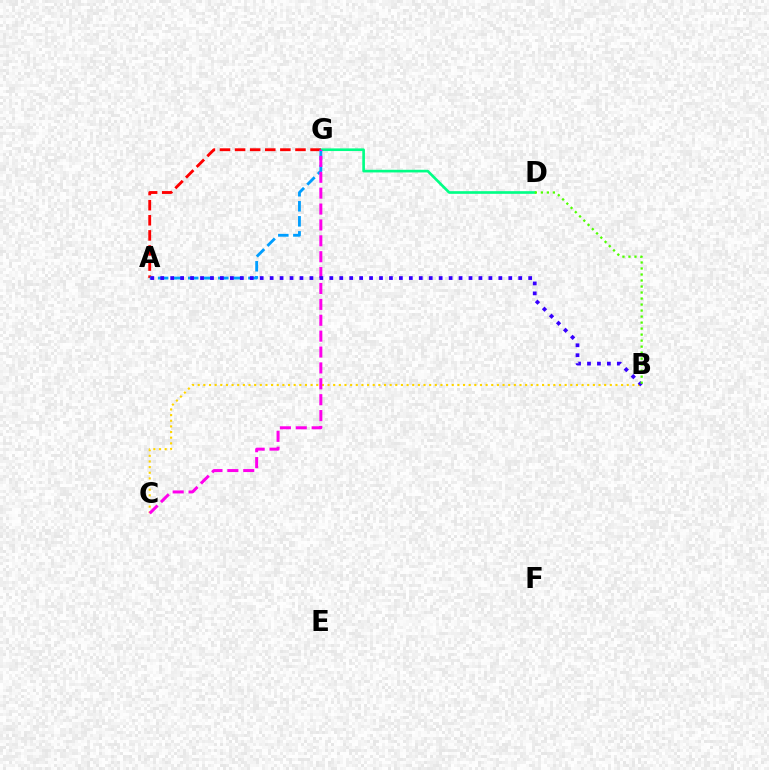{('D', 'G'): [{'color': '#00ff86', 'line_style': 'solid', 'thickness': 1.91}], ('A', 'G'): [{'color': '#ff0000', 'line_style': 'dashed', 'thickness': 2.05}, {'color': '#009eff', 'line_style': 'dashed', 'thickness': 2.04}], ('B', 'C'): [{'color': '#ffd500', 'line_style': 'dotted', 'thickness': 1.53}], ('C', 'G'): [{'color': '#ff00ed', 'line_style': 'dashed', 'thickness': 2.16}], ('A', 'B'): [{'color': '#3700ff', 'line_style': 'dotted', 'thickness': 2.7}], ('B', 'D'): [{'color': '#4fff00', 'line_style': 'dotted', 'thickness': 1.63}]}